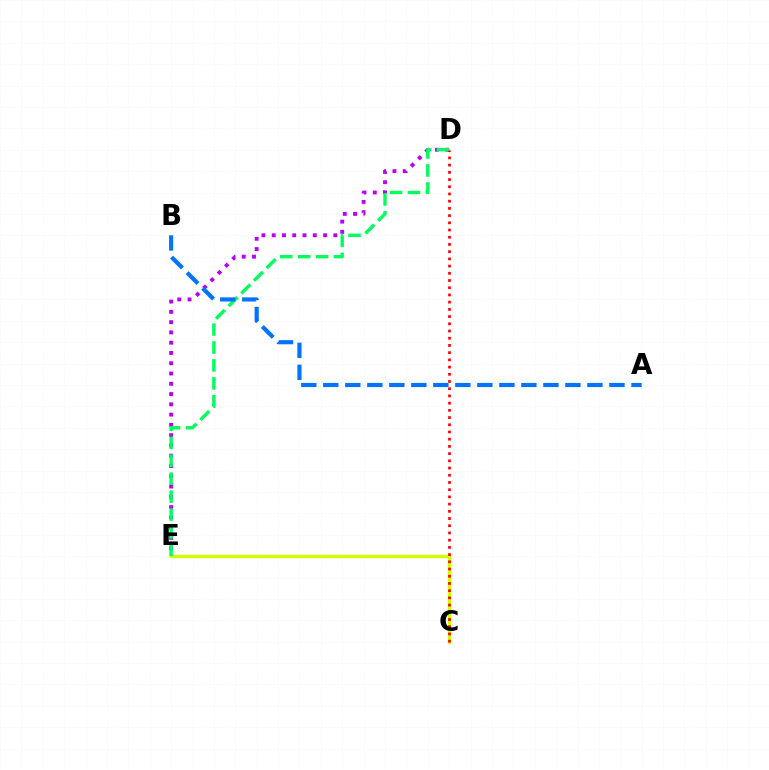{('C', 'E'): [{'color': '#d1ff00', 'line_style': 'solid', 'thickness': 2.43}], ('D', 'E'): [{'color': '#b900ff', 'line_style': 'dotted', 'thickness': 2.79}, {'color': '#00ff5c', 'line_style': 'dashed', 'thickness': 2.44}], ('A', 'B'): [{'color': '#0074ff', 'line_style': 'dashed', 'thickness': 2.99}], ('C', 'D'): [{'color': '#ff0000', 'line_style': 'dotted', 'thickness': 1.96}]}